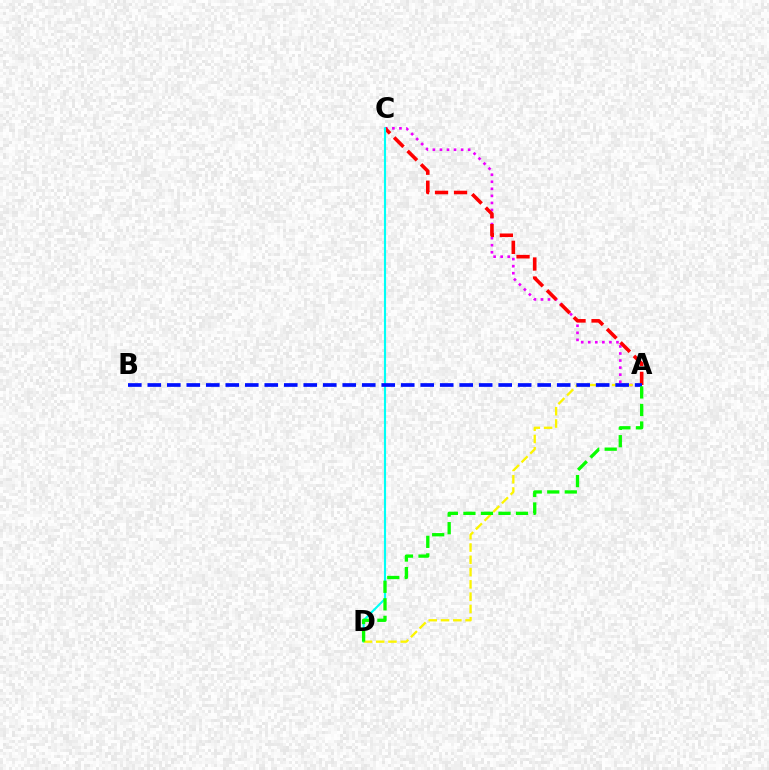{('A', 'C'): [{'color': '#ee00ff', 'line_style': 'dotted', 'thickness': 1.92}, {'color': '#ff0000', 'line_style': 'dashed', 'thickness': 2.58}], ('C', 'D'): [{'color': '#00fff6', 'line_style': 'solid', 'thickness': 1.54}], ('A', 'D'): [{'color': '#fcf500', 'line_style': 'dashed', 'thickness': 1.67}, {'color': '#08ff00', 'line_style': 'dashed', 'thickness': 2.38}], ('A', 'B'): [{'color': '#0010ff', 'line_style': 'dashed', 'thickness': 2.65}]}